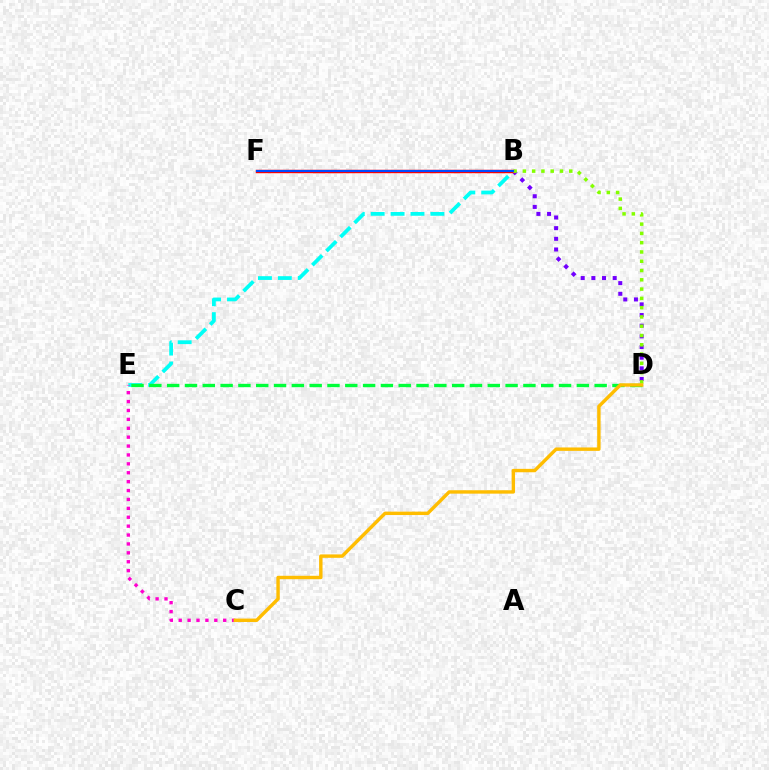{('B', 'D'): [{'color': '#7200ff', 'line_style': 'dotted', 'thickness': 2.9}, {'color': '#84ff00', 'line_style': 'dotted', 'thickness': 2.52}], ('B', 'E'): [{'color': '#00fff6', 'line_style': 'dashed', 'thickness': 2.7}], ('D', 'E'): [{'color': '#00ff39', 'line_style': 'dashed', 'thickness': 2.42}], ('B', 'F'): [{'color': '#ff0000', 'line_style': 'solid', 'thickness': 2.48}, {'color': '#004bff', 'line_style': 'solid', 'thickness': 1.5}], ('C', 'E'): [{'color': '#ff00cf', 'line_style': 'dotted', 'thickness': 2.42}], ('C', 'D'): [{'color': '#ffbd00', 'line_style': 'solid', 'thickness': 2.46}]}